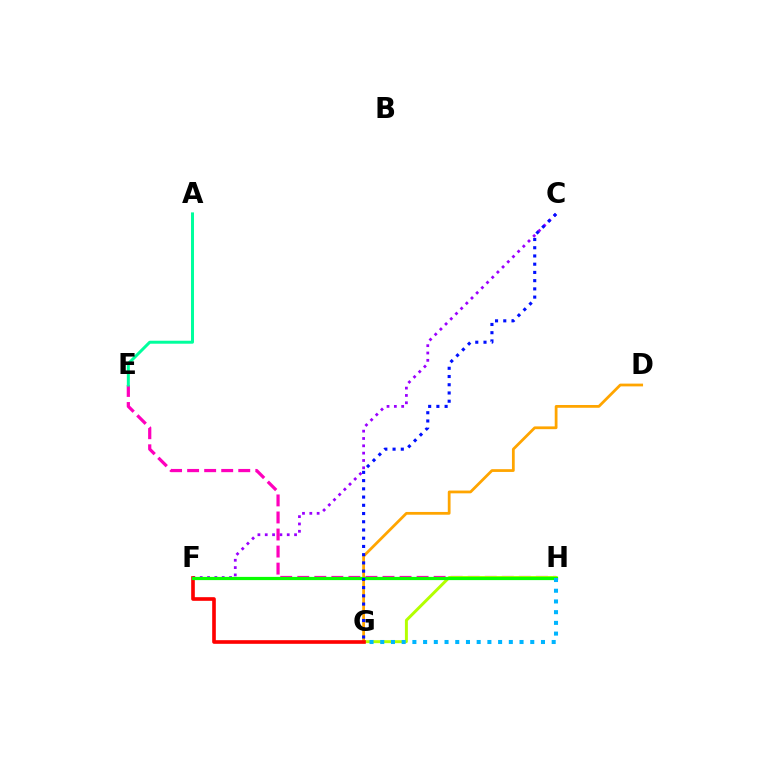{('C', 'F'): [{'color': '#9b00ff', 'line_style': 'dotted', 'thickness': 1.99}], ('E', 'H'): [{'color': '#ff00bd', 'line_style': 'dashed', 'thickness': 2.32}], ('A', 'E'): [{'color': '#00ff9d', 'line_style': 'solid', 'thickness': 2.15}], ('D', 'G'): [{'color': '#ffa500', 'line_style': 'solid', 'thickness': 1.99}], ('G', 'H'): [{'color': '#b3ff00', 'line_style': 'solid', 'thickness': 2.13}, {'color': '#00b5ff', 'line_style': 'dotted', 'thickness': 2.91}], ('F', 'G'): [{'color': '#ff0000', 'line_style': 'solid', 'thickness': 2.62}], ('F', 'H'): [{'color': '#08ff00', 'line_style': 'solid', 'thickness': 2.31}], ('C', 'G'): [{'color': '#0010ff', 'line_style': 'dotted', 'thickness': 2.24}]}